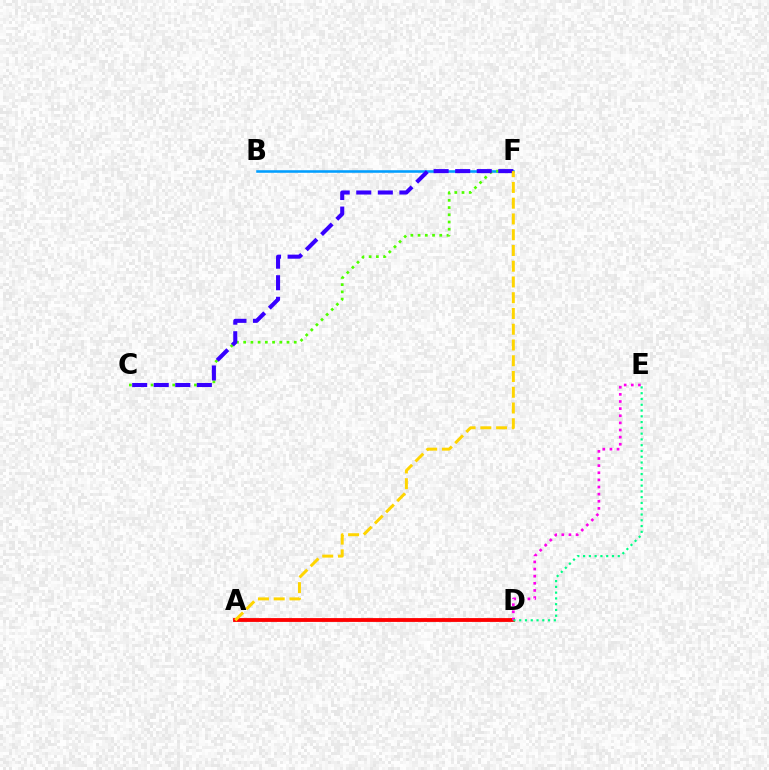{('B', 'F'): [{'color': '#009eff', 'line_style': 'solid', 'thickness': 1.84}], ('A', 'D'): [{'color': '#ff0000', 'line_style': 'solid', 'thickness': 2.75}], ('C', 'F'): [{'color': '#4fff00', 'line_style': 'dotted', 'thickness': 1.96}, {'color': '#3700ff', 'line_style': 'dashed', 'thickness': 2.93}], ('D', 'E'): [{'color': '#ff00ed', 'line_style': 'dotted', 'thickness': 1.94}, {'color': '#00ff86', 'line_style': 'dotted', 'thickness': 1.57}], ('A', 'F'): [{'color': '#ffd500', 'line_style': 'dashed', 'thickness': 2.14}]}